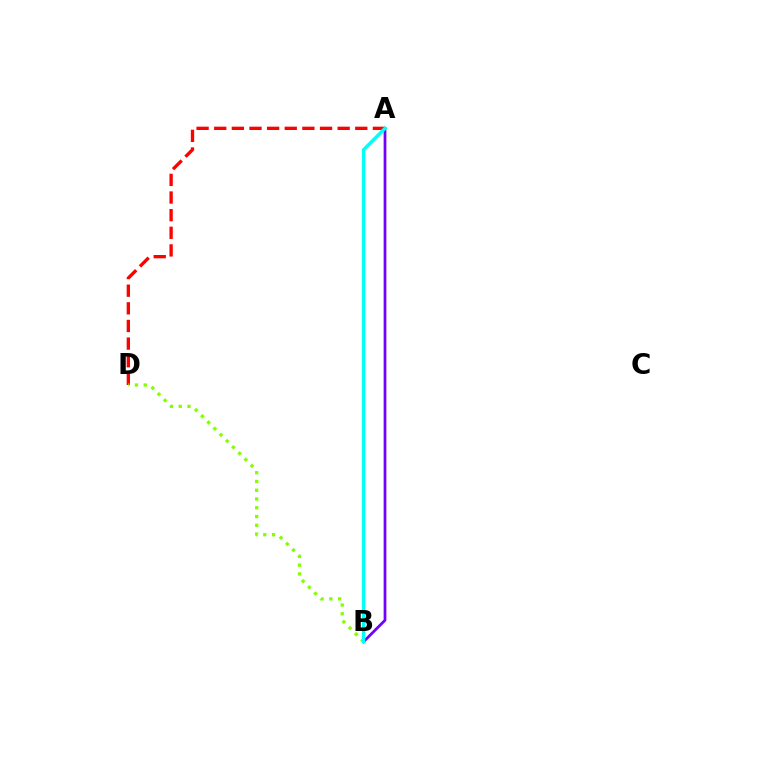{('A', 'D'): [{'color': '#ff0000', 'line_style': 'dashed', 'thickness': 2.4}], ('A', 'B'): [{'color': '#7200ff', 'line_style': 'solid', 'thickness': 1.98}, {'color': '#00fff6', 'line_style': 'solid', 'thickness': 2.44}], ('B', 'D'): [{'color': '#84ff00', 'line_style': 'dotted', 'thickness': 2.38}]}